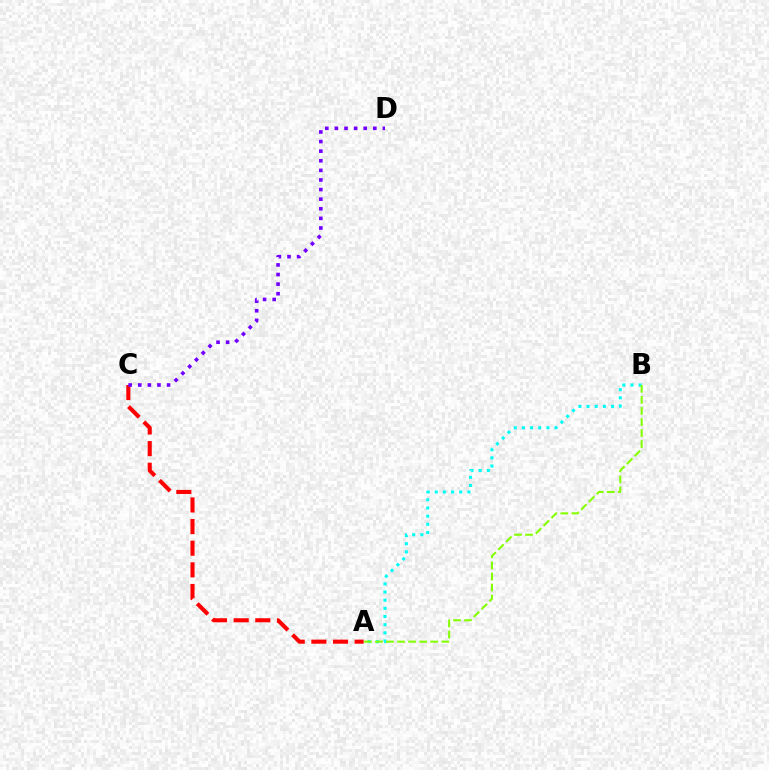{('A', 'C'): [{'color': '#ff0000', 'line_style': 'dashed', 'thickness': 2.94}], ('C', 'D'): [{'color': '#7200ff', 'line_style': 'dotted', 'thickness': 2.61}], ('A', 'B'): [{'color': '#00fff6', 'line_style': 'dotted', 'thickness': 2.22}, {'color': '#84ff00', 'line_style': 'dashed', 'thickness': 1.5}]}